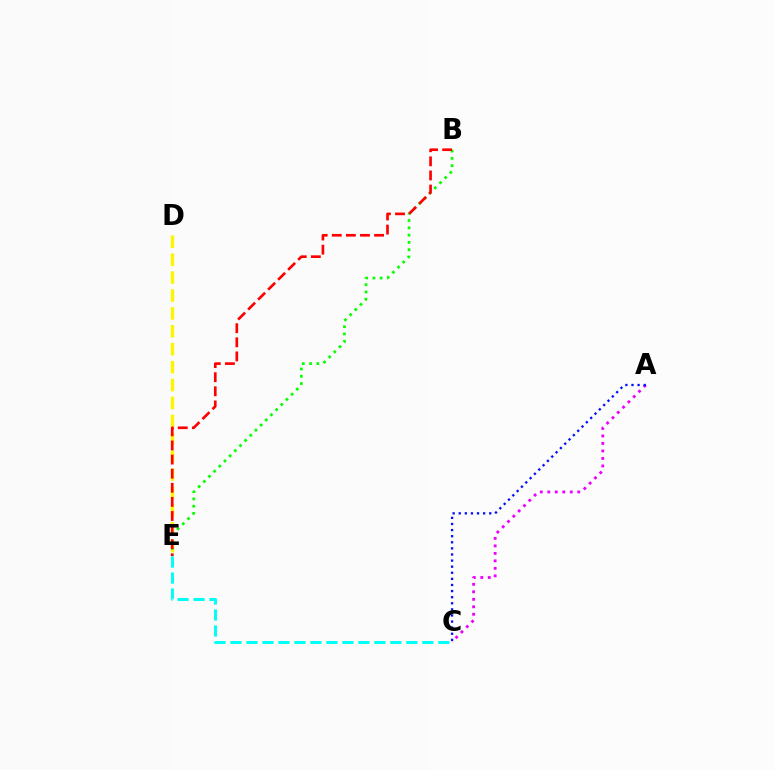{('A', 'C'): [{'color': '#ee00ff', 'line_style': 'dotted', 'thickness': 2.04}, {'color': '#0010ff', 'line_style': 'dotted', 'thickness': 1.66}], ('D', 'E'): [{'color': '#fcf500', 'line_style': 'dashed', 'thickness': 2.43}], ('B', 'E'): [{'color': '#08ff00', 'line_style': 'dotted', 'thickness': 1.98}, {'color': '#ff0000', 'line_style': 'dashed', 'thickness': 1.92}], ('C', 'E'): [{'color': '#00fff6', 'line_style': 'dashed', 'thickness': 2.17}]}